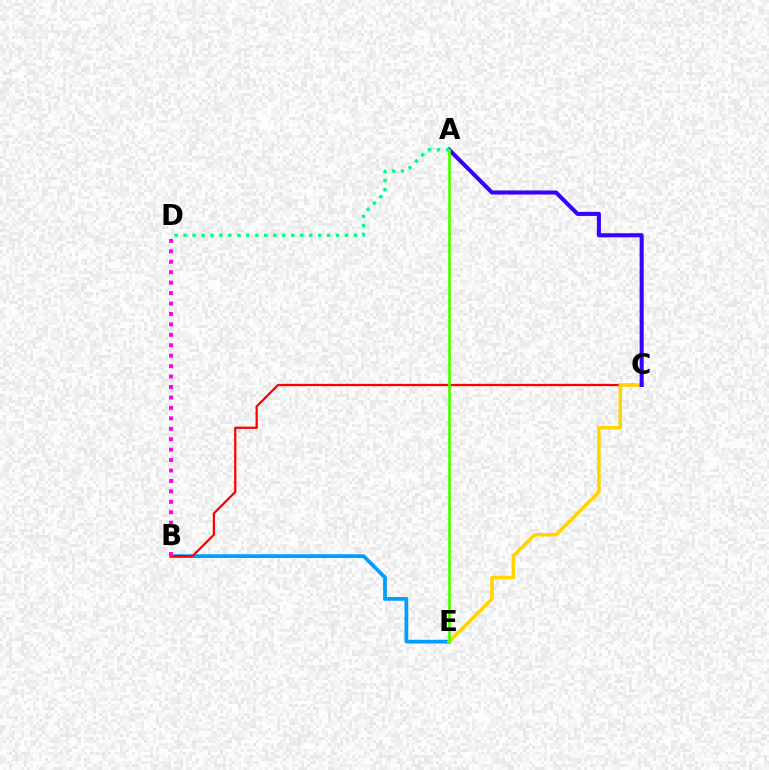{('B', 'E'): [{'color': '#009eff', 'line_style': 'solid', 'thickness': 2.69}], ('B', 'C'): [{'color': '#ff0000', 'line_style': 'solid', 'thickness': 1.63}], ('B', 'D'): [{'color': '#ff00ed', 'line_style': 'dotted', 'thickness': 2.84}], ('C', 'E'): [{'color': '#ffd500', 'line_style': 'solid', 'thickness': 2.51}], ('A', 'C'): [{'color': '#3700ff', 'line_style': 'solid', 'thickness': 2.93}], ('A', 'D'): [{'color': '#00ff86', 'line_style': 'dotted', 'thickness': 2.44}], ('A', 'E'): [{'color': '#4fff00', 'line_style': 'solid', 'thickness': 1.97}]}